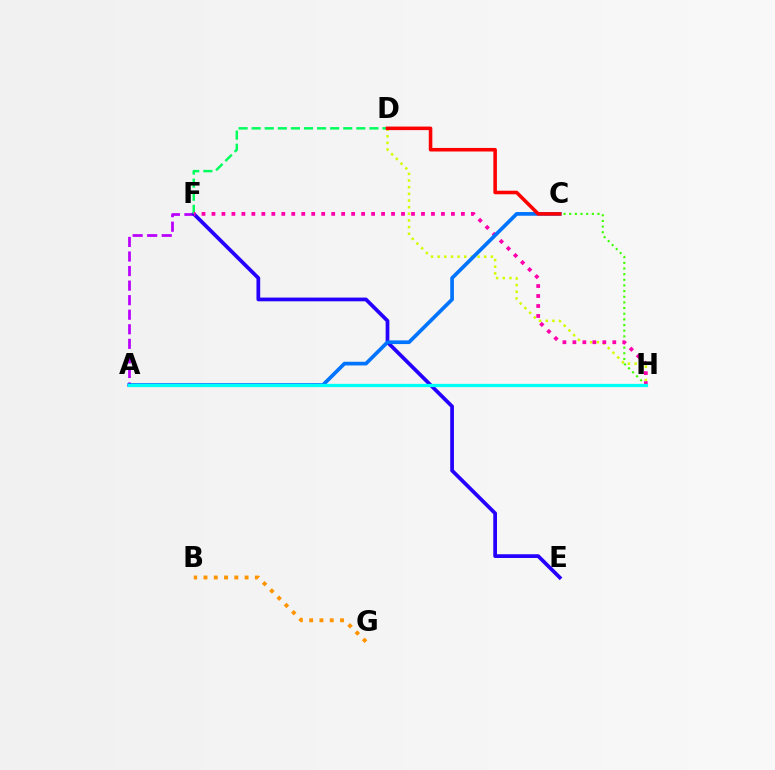{('A', 'F'): [{'color': '#b900ff', 'line_style': 'dashed', 'thickness': 1.98}], ('C', 'H'): [{'color': '#3dff00', 'line_style': 'dotted', 'thickness': 1.54}], ('B', 'G'): [{'color': '#ff9400', 'line_style': 'dotted', 'thickness': 2.79}], ('D', 'H'): [{'color': '#d1ff00', 'line_style': 'dotted', 'thickness': 1.81}], ('E', 'F'): [{'color': '#2500ff', 'line_style': 'solid', 'thickness': 2.69}], ('D', 'F'): [{'color': '#00ff5c', 'line_style': 'dashed', 'thickness': 1.78}], ('F', 'H'): [{'color': '#ff00ac', 'line_style': 'dotted', 'thickness': 2.71}], ('A', 'C'): [{'color': '#0074ff', 'line_style': 'solid', 'thickness': 2.66}], ('A', 'H'): [{'color': '#00fff6', 'line_style': 'solid', 'thickness': 2.34}], ('C', 'D'): [{'color': '#ff0000', 'line_style': 'solid', 'thickness': 2.56}]}